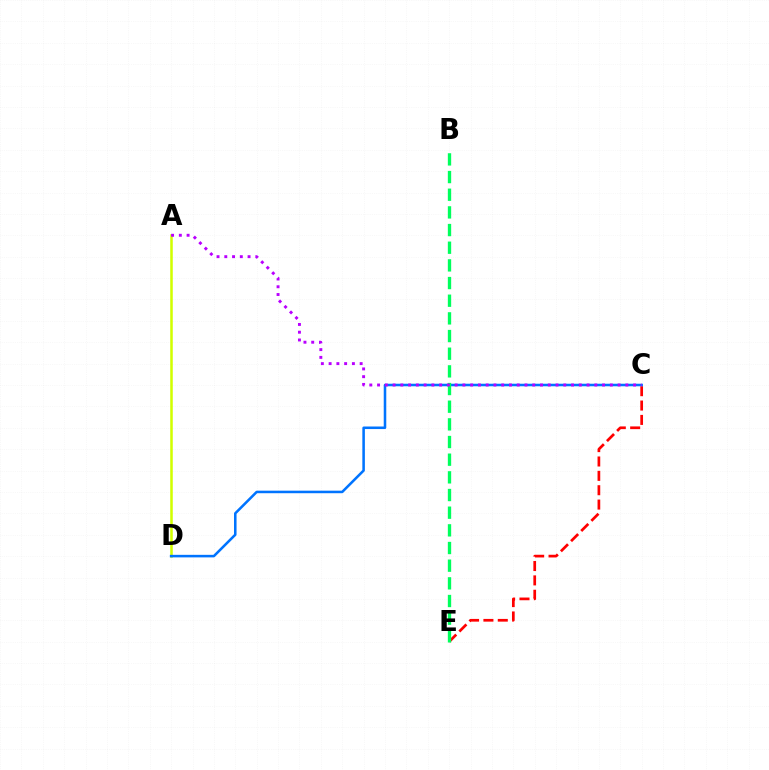{('A', 'D'): [{'color': '#d1ff00', 'line_style': 'solid', 'thickness': 1.83}], ('C', 'E'): [{'color': '#ff0000', 'line_style': 'dashed', 'thickness': 1.95}], ('C', 'D'): [{'color': '#0074ff', 'line_style': 'solid', 'thickness': 1.83}], ('B', 'E'): [{'color': '#00ff5c', 'line_style': 'dashed', 'thickness': 2.4}], ('A', 'C'): [{'color': '#b900ff', 'line_style': 'dotted', 'thickness': 2.11}]}